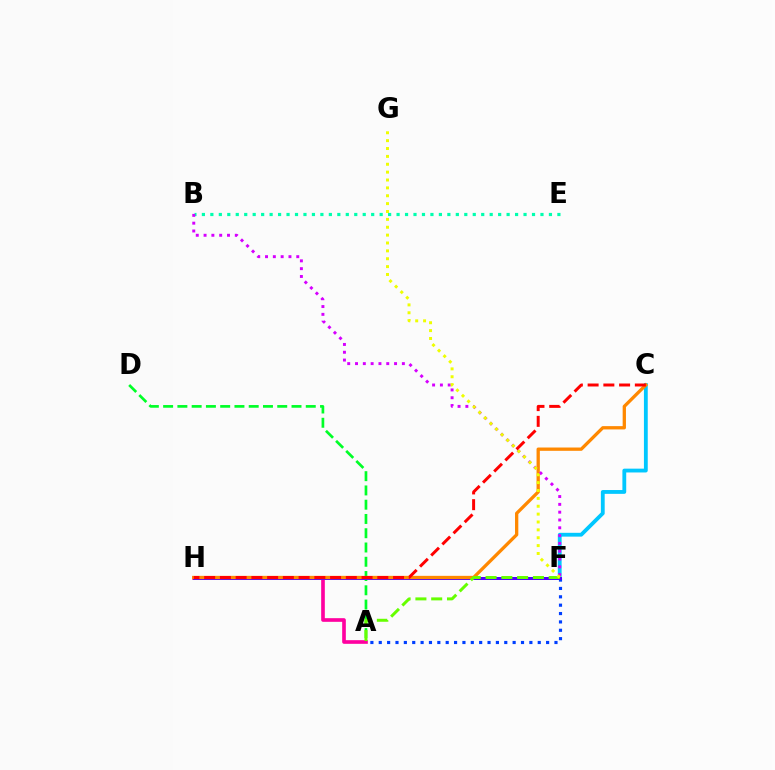{('A', 'H'): [{'color': '#ff00a0', 'line_style': 'solid', 'thickness': 2.63}], ('A', 'D'): [{'color': '#00ff27', 'line_style': 'dashed', 'thickness': 1.94}], ('B', 'E'): [{'color': '#00ffaf', 'line_style': 'dotted', 'thickness': 2.3}], ('C', 'F'): [{'color': '#00c7ff', 'line_style': 'solid', 'thickness': 2.75}], ('A', 'F'): [{'color': '#003fff', 'line_style': 'dotted', 'thickness': 2.27}, {'color': '#66ff00', 'line_style': 'dashed', 'thickness': 2.15}], ('F', 'H'): [{'color': '#4f00ff', 'line_style': 'solid', 'thickness': 2.15}], ('C', 'H'): [{'color': '#ff8800', 'line_style': 'solid', 'thickness': 2.37}, {'color': '#ff0000', 'line_style': 'dashed', 'thickness': 2.14}], ('B', 'F'): [{'color': '#d600ff', 'line_style': 'dotted', 'thickness': 2.12}], ('F', 'G'): [{'color': '#eeff00', 'line_style': 'dotted', 'thickness': 2.14}]}